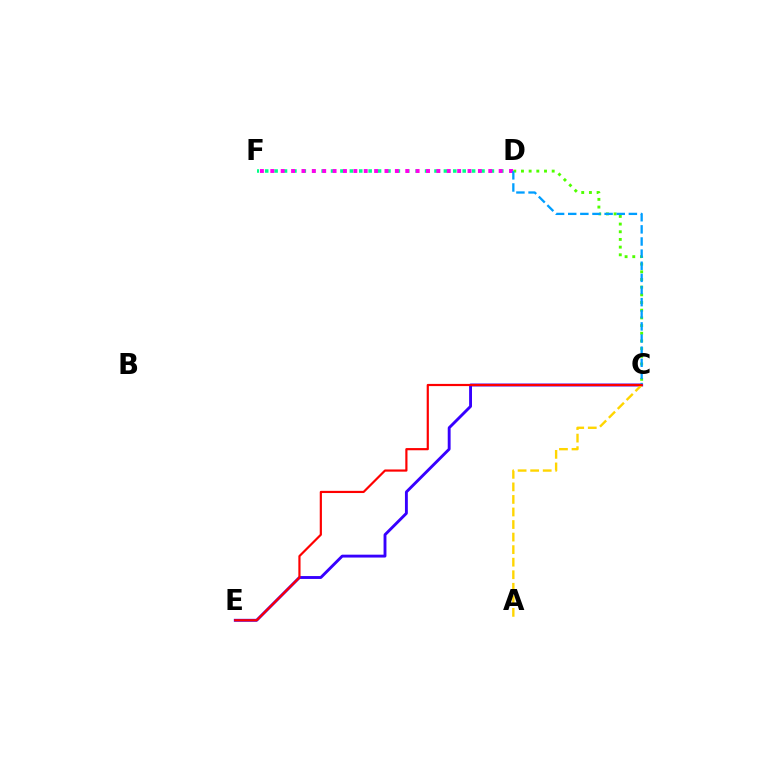{('C', 'D'): [{'color': '#4fff00', 'line_style': 'dotted', 'thickness': 2.09}, {'color': '#009eff', 'line_style': 'dashed', 'thickness': 1.65}], ('D', 'F'): [{'color': '#00ff86', 'line_style': 'dotted', 'thickness': 2.56}, {'color': '#ff00ed', 'line_style': 'dotted', 'thickness': 2.82}], ('C', 'E'): [{'color': '#3700ff', 'line_style': 'solid', 'thickness': 2.07}, {'color': '#ff0000', 'line_style': 'solid', 'thickness': 1.57}], ('A', 'C'): [{'color': '#ffd500', 'line_style': 'dashed', 'thickness': 1.7}]}